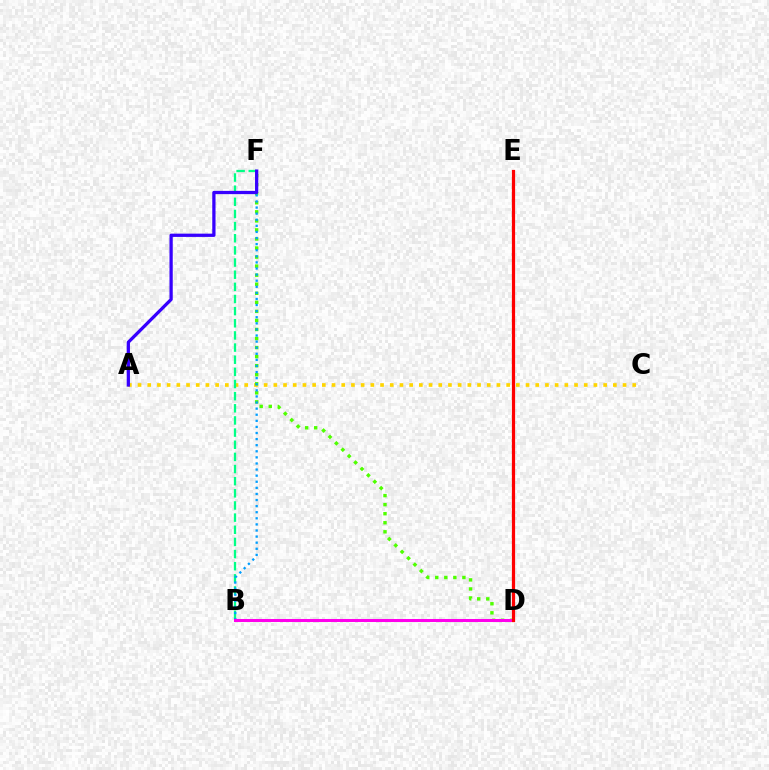{('A', 'C'): [{'color': '#ffd500', 'line_style': 'dotted', 'thickness': 2.64}], ('D', 'F'): [{'color': '#4fff00', 'line_style': 'dotted', 'thickness': 2.46}], ('B', 'F'): [{'color': '#00ff86', 'line_style': 'dashed', 'thickness': 1.65}, {'color': '#009eff', 'line_style': 'dotted', 'thickness': 1.66}], ('A', 'F'): [{'color': '#3700ff', 'line_style': 'solid', 'thickness': 2.35}], ('B', 'D'): [{'color': '#ff00ed', 'line_style': 'solid', 'thickness': 2.17}], ('D', 'E'): [{'color': '#ff0000', 'line_style': 'solid', 'thickness': 2.31}]}